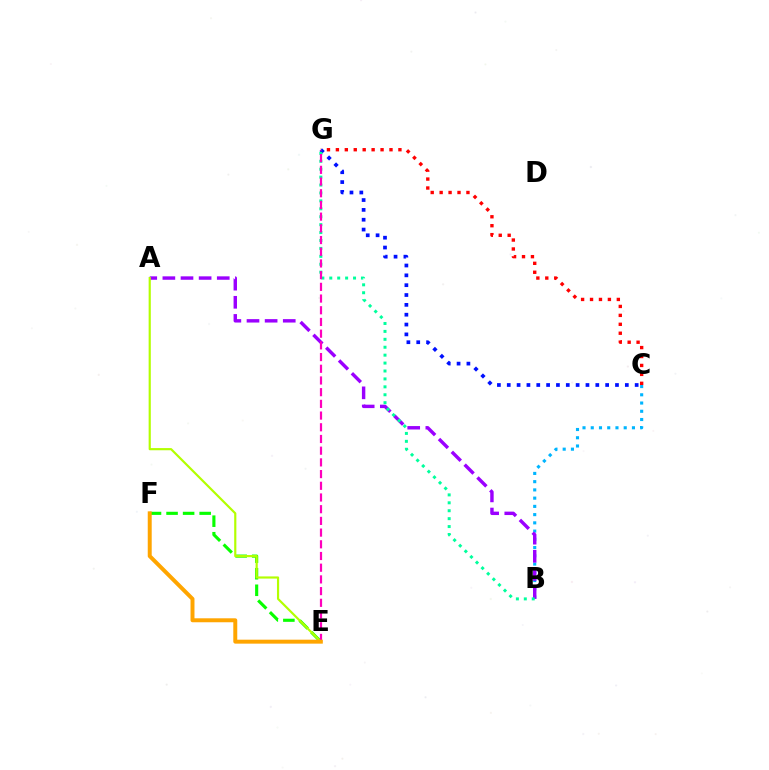{('B', 'C'): [{'color': '#00b5ff', 'line_style': 'dotted', 'thickness': 2.24}], ('E', 'F'): [{'color': '#08ff00', 'line_style': 'dashed', 'thickness': 2.25}, {'color': '#ffa500', 'line_style': 'solid', 'thickness': 2.85}], ('C', 'G'): [{'color': '#ff0000', 'line_style': 'dotted', 'thickness': 2.43}, {'color': '#0010ff', 'line_style': 'dotted', 'thickness': 2.67}], ('A', 'B'): [{'color': '#9b00ff', 'line_style': 'dashed', 'thickness': 2.46}], ('B', 'G'): [{'color': '#00ff9d', 'line_style': 'dotted', 'thickness': 2.15}], ('A', 'E'): [{'color': '#b3ff00', 'line_style': 'solid', 'thickness': 1.57}], ('E', 'G'): [{'color': '#ff00bd', 'line_style': 'dashed', 'thickness': 1.59}]}